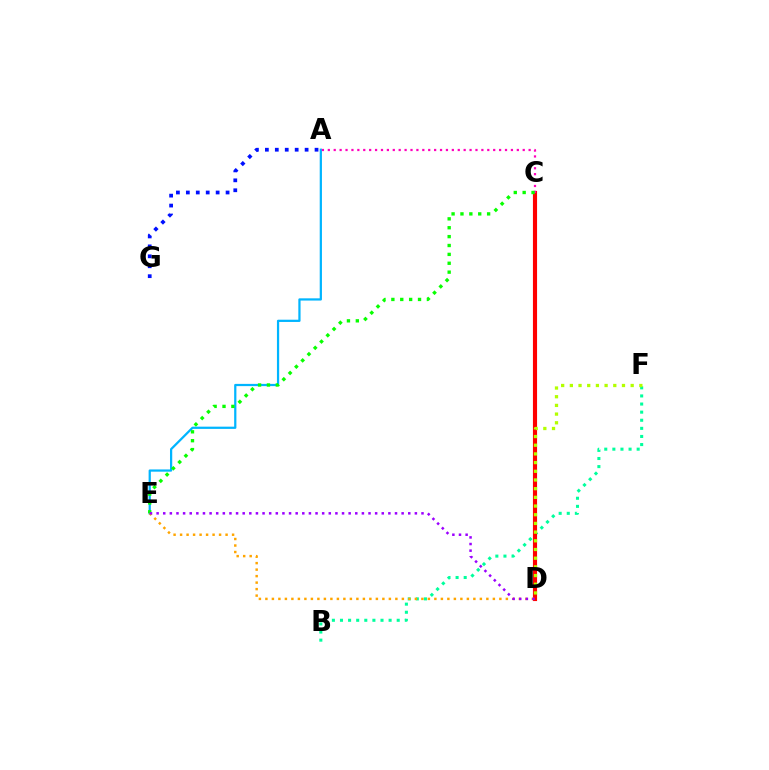{('B', 'F'): [{'color': '#00ff9d', 'line_style': 'dotted', 'thickness': 2.2}], ('A', 'G'): [{'color': '#0010ff', 'line_style': 'dotted', 'thickness': 2.7}], ('C', 'D'): [{'color': '#ff0000', 'line_style': 'solid', 'thickness': 2.98}], ('A', 'E'): [{'color': '#00b5ff', 'line_style': 'solid', 'thickness': 1.61}], ('A', 'C'): [{'color': '#ff00bd', 'line_style': 'dotted', 'thickness': 1.6}], ('D', 'E'): [{'color': '#ffa500', 'line_style': 'dotted', 'thickness': 1.77}, {'color': '#9b00ff', 'line_style': 'dotted', 'thickness': 1.8}], ('C', 'E'): [{'color': '#08ff00', 'line_style': 'dotted', 'thickness': 2.41}], ('D', 'F'): [{'color': '#b3ff00', 'line_style': 'dotted', 'thickness': 2.36}]}